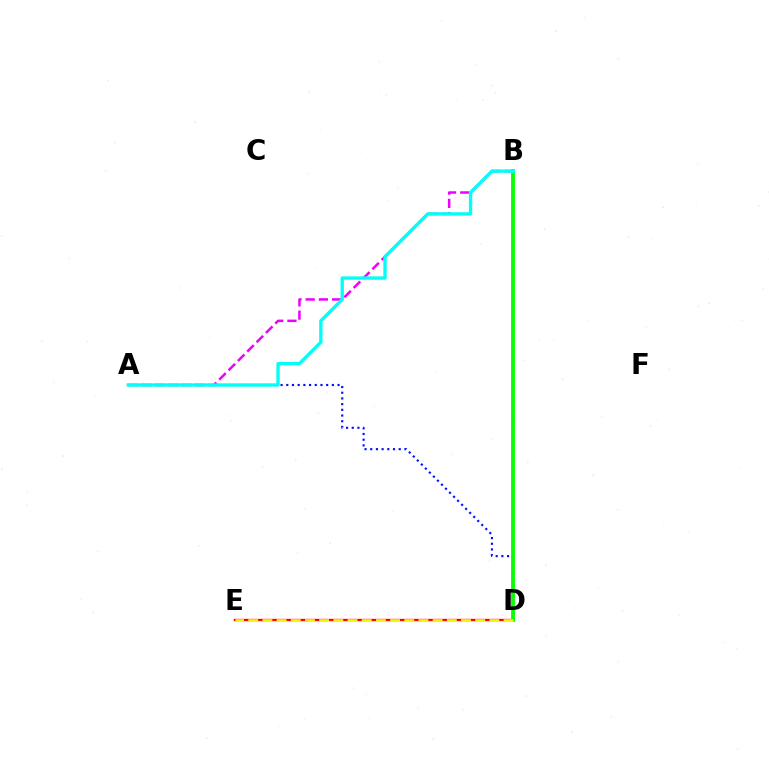{('D', 'E'): [{'color': '#ff0000', 'line_style': 'solid', 'thickness': 1.67}, {'color': '#fcf500', 'line_style': 'dashed', 'thickness': 1.93}], ('A', 'D'): [{'color': '#0010ff', 'line_style': 'dotted', 'thickness': 1.55}], ('A', 'B'): [{'color': '#ee00ff', 'line_style': 'dashed', 'thickness': 1.79}, {'color': '#00fff6', 'line_style': 'solid', 'thickness': 2.4}], ('B', 'D'): [{'color': '#08ff00', 'line_style': 'solid', 'thickness': 2.75}]}